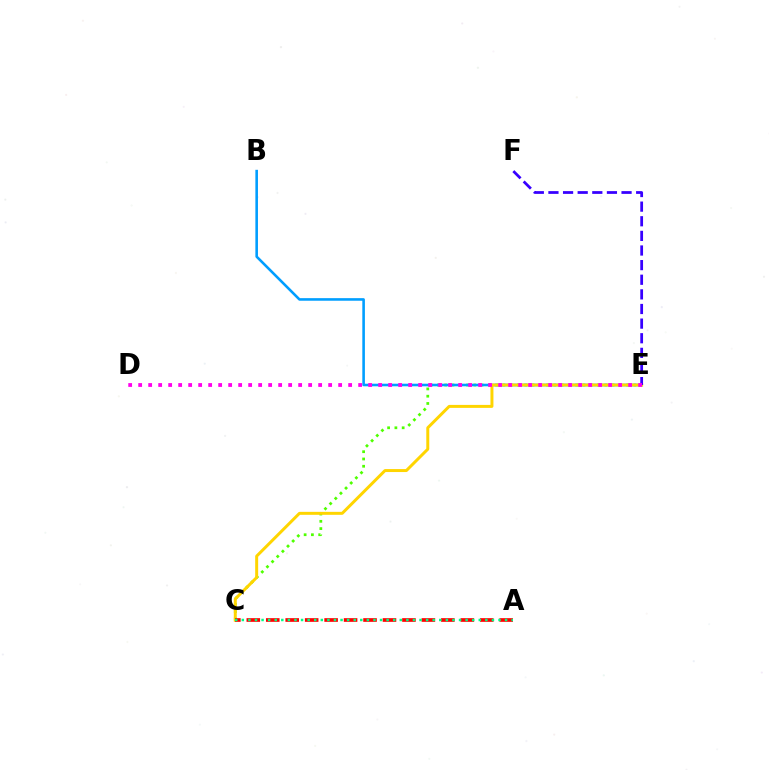{('C', 'E'): [{'color': '#4fff00', 'line_style': 'dotted', 'thickness': 1.98}, {'color': '#ffd500', 'line_style': 'solid', 'thickness': 2.14}], ('B', 'E'): [{'color': '#009eff', 'line_style': 'solid', 'thickness': 1.86}], ('E', 'F'): [{'color': '#3700ff', 'line_style': 'dashed', 'thickness': 1.99}], ('D', 'E'): [{'color': '#ff00ed', 'line_style': 'dotted', 'thickness': 2.72}], ('A', 'C'): [{'color': '#ff0000', 'line_style': 'dashed', 'thickness': 2.64}, {'color': '#00ff86', 'line_style': 'dotted', 'thickness': 1.79}]}